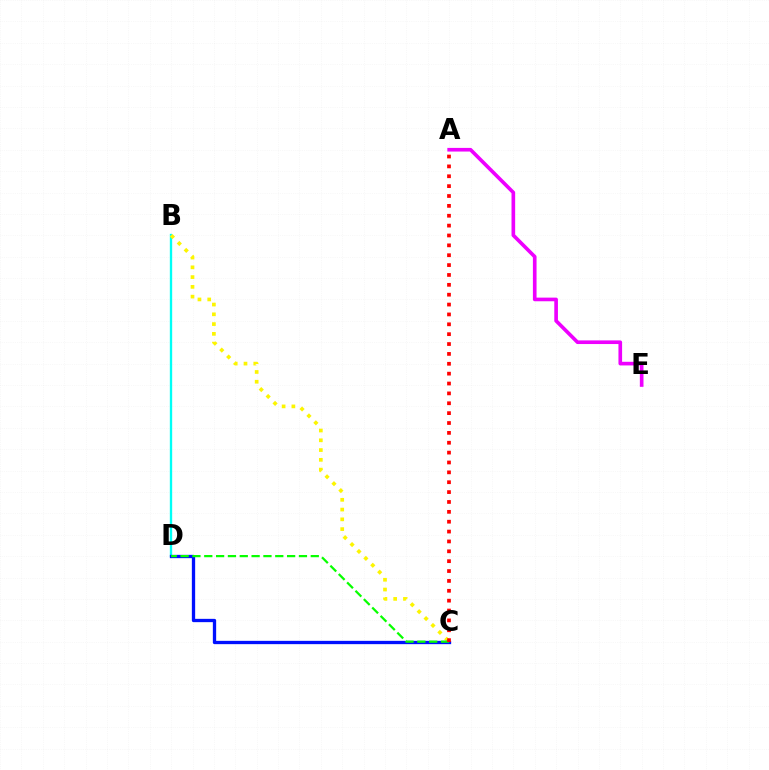{('B', 'D'): [{'color': '#00fff6', 'line_style': 'solid', 'thickness': 1.68}], ('A', 'E'): [{'color': '#ee00ff', 'line_style': 'solid', 'thickness': 2.62}], ('B', 'C'): [{'color': '#fcf500', 'line_style': 'dotted', 'thickness': 2.65}], ('C', 'D'): [{'color': '#0010ff', 'line_style': 'solid', 'thickness': 2.38}, {'color': '#08ff00', 'line_style': 'dashed', 'thickness': 1.61}], ('A', 'C'): [{'color': '#ff0000', 'line_style': 'dotted', 'thickness': 2.68}]}